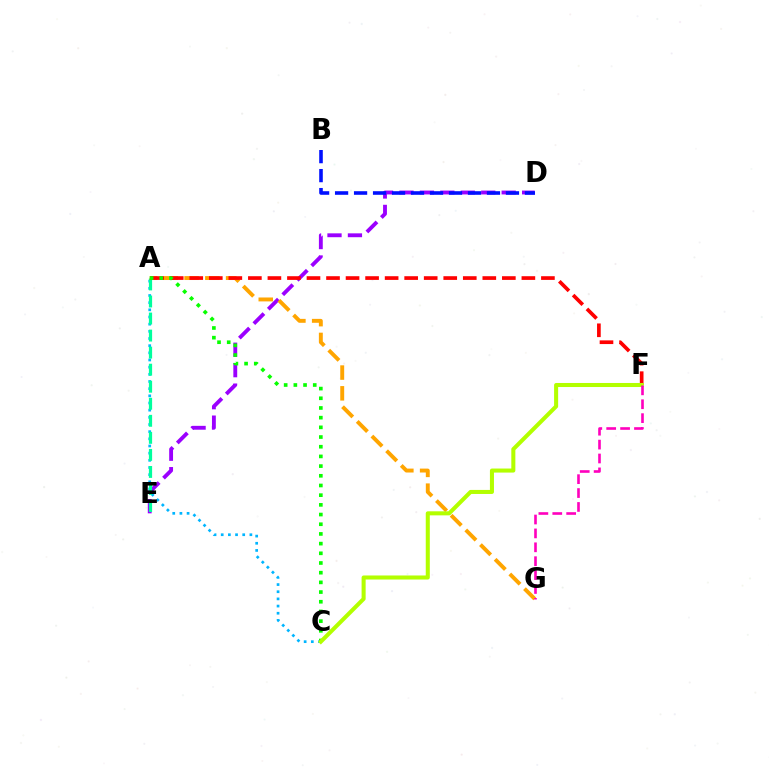{('D', 'E'): [{'color': '#9b00ff', 'line_style': 'dashed', 'thickness': 2.78}], ('B', 'D'): [{'color': '#0010ff', 'line_style': 'dashed', 'thickness': 2.58}], ('A', 'C'): [{'color': '#00b5ff', 'line_style': 'dotted', 'thickness': 1.95}, {'color': '#08ff00', 'line_style': 'dotted', 'thickness': 2.63}], ('A', 'E'): [{'color': '#00ff9d', 'line_style': 'dashed', 'thickness': 2.32}], ('A', 'G'): [{'color': '#ffa500', 'line_style': 'dashed', 'thickness': 2.82}], ('A', 'F'): [{'color': '#ff0000', 'line_style': 'dashed', 'thickness': 2.65}], ('C', 'F'): [{'color': '#b3ff00', 'line_style': 'solid', 'thickness': 2.91}], ('F', 'G'): [{'color': '#ff00bd', 'line_style': 'dashed', 'thickness': 1.89}]}